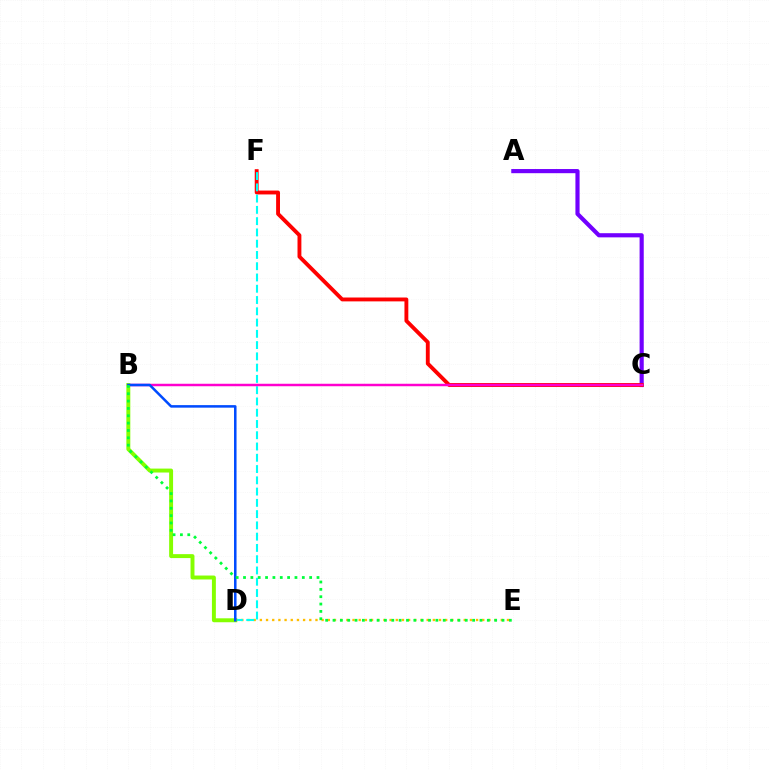{('A', 'C'): [{'color': '#7200ff', 'line_style': 'solid', 'thickness': 2.99}], ('C', 'F'): [{'color': '#ff0000', 'line_style': 'solid', 'thickness': 2.79}], ('D', 'E'): [{'color': '#ffbd00', 'line_style': 'dotted', 'thickness': 1.68}], ('D', 'F'): [{'color': '#00fff6', 'line_style': 'dashed', 'thickness': 1.53}], ('B', 'C'): [{'color': '#ff00cf', 'line_style': 'solid', 'thickness': 1.78}], ('B', 'D'): [{'color': '#84ff00', 'line_style': 'solid', 'thickness': 2.83}, {'color': '#004bff', 'line_style': 'solid', 'thickness': 1.82}], ('B', 'E'): [{'color': '#00ff39', 'line_style': 'dotted', 'thickness': 2.0}]}